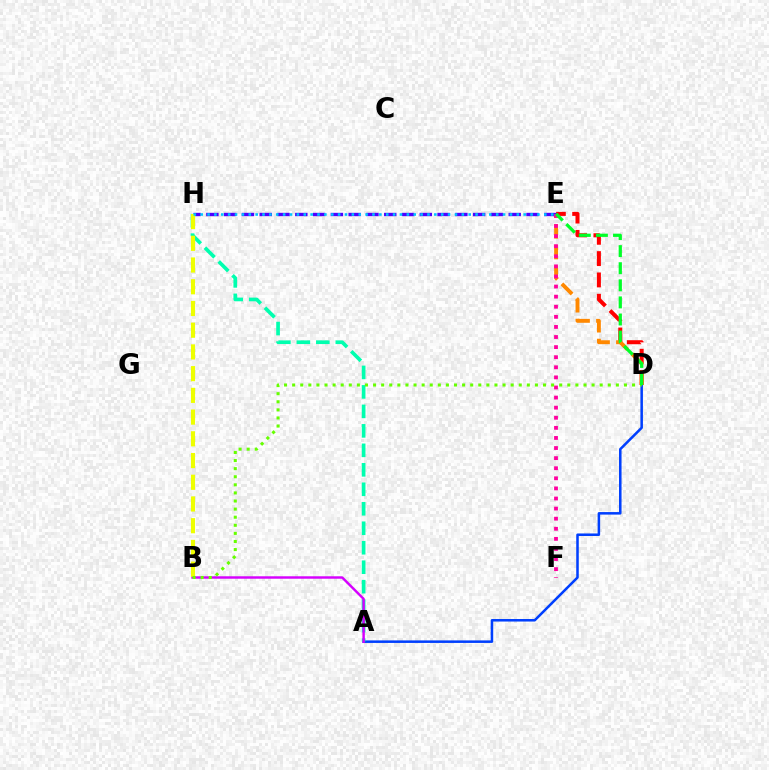{('A', 'D'): [{'color': '#003fff', 'line_style': 'solid', 'thickness': 1.82}], ('D', 'E'): [{'color': '#ff0000', 'line_style': 'dashed', 'thickness': 2.9}, {'color': '#ff8800', 'line_style': 'dashed', 'thickness': 2.81}, {'color': '#00ff27', 'line_style': 'dashed', 'thickness': 2.32}], ('E', 'H'): [{'color': '#4f00ff', 'line_style': 'dashed', 'thickness': 2.42}, {'color': '#00c7ff', 'line_style': 'dotted', 'thickness': 1.87}], ('A', 'H'): [{'color': '#00ffaf', 'line_style': 'dashed', 'thickness': 2.65}], ('E', 'F'): [{'color': '#ff00a0', 'line_style': 'dotted', 'thickness': 2.74}], ('A', 'B'): [{'color': '#d600ff', 'line_style': 'solid', 'thickness': 1.76}], ('B', 'H'): [{'color': '#eeff00', 'line_style': 'dashed', 'thickness': 2.95}], ('B', 'D'): [{'color': '#66ff00', 'line_style': 'dotted', 'thickness': 2.2}]}